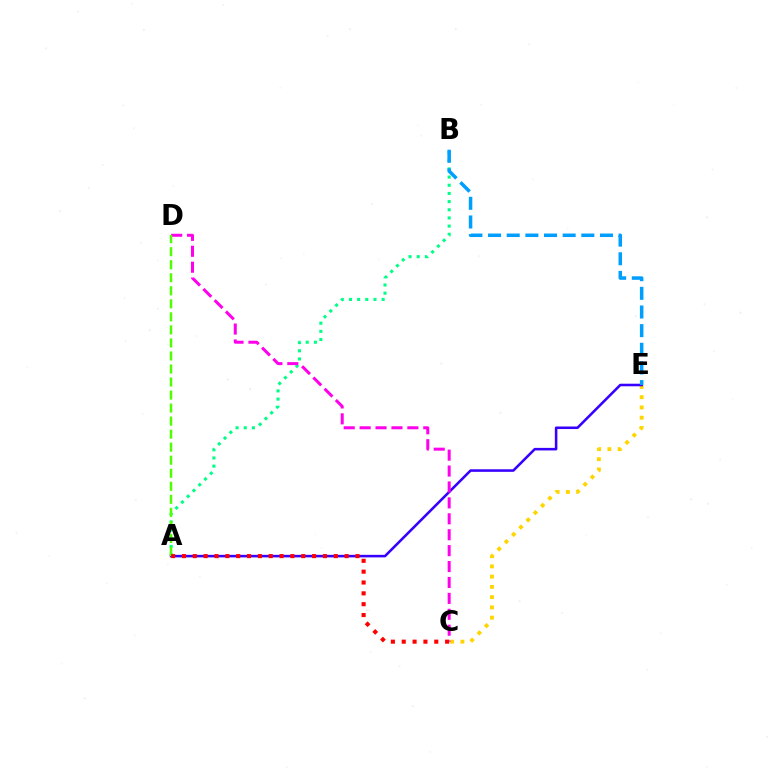{('C', 'E'): [{'color': '#ffd500', 'line_style': 'dotted', 'thickness': 2.79}], ('A', 'E'): [{'color': '#3700ff', 'line_style': 'solid', 'thickness': 1.84}], ('A', 'B'): [{'color': '#00ff86', 'line_style': 'dotted', 'thickness': 2.22}], ('B', 'E'): [{'color': '#009eff', 'line_style': 'dashed', 'thickness': 2.53}], ('C', 'D'): [{'color': '#ff00ed', 'line_style': 'dashed', 'thickness': 2.16}], ('A', 'D'): [{'color': '#4fff00', 'line_style': 'dashed', 'thickness': 1.77}], ('A', 'C'): [{'color': '#ff0000', 'line_style': 'dotted', 'thickness': 2.95}]}